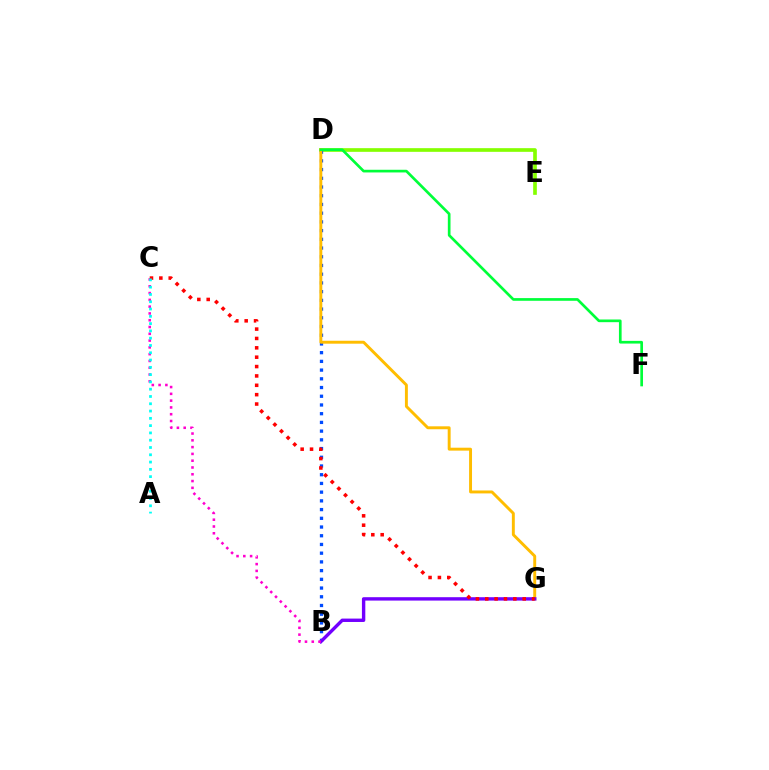{('D', 'E'): [{'color': '#84ff00', 'line_style': 'solid', 'thickness': 2.64}], ('B', 'D'): [{'color': '#004bff', 'line_style': 'dotted', 'thickness': 2.37}], ('D', 'G'): [{'color': '#ffbd00', 'line_style': 'solid', 'thickness': 2.11}], ('B', 'G'): [{'color': '#7200ff', 'line_style': 'solid', 'thickness': 2.44}], ('B', 'C'): [{'color': '#ff00cf', 'line_style': 'dotted', 'thickness': 1.84}], ('C', 'G'): [{'color': '#ff0000', 'line_style': 'dotted', 'thickness': 2.55}], ('D', 'F'): [{'color': '#00ff39', 'line_style': 'solid', 'thickness': 1.93}], ('A', 'C'): [{'color': '#00fff6', 'line_style': 'dotted', 'thickness': 1.98}]}